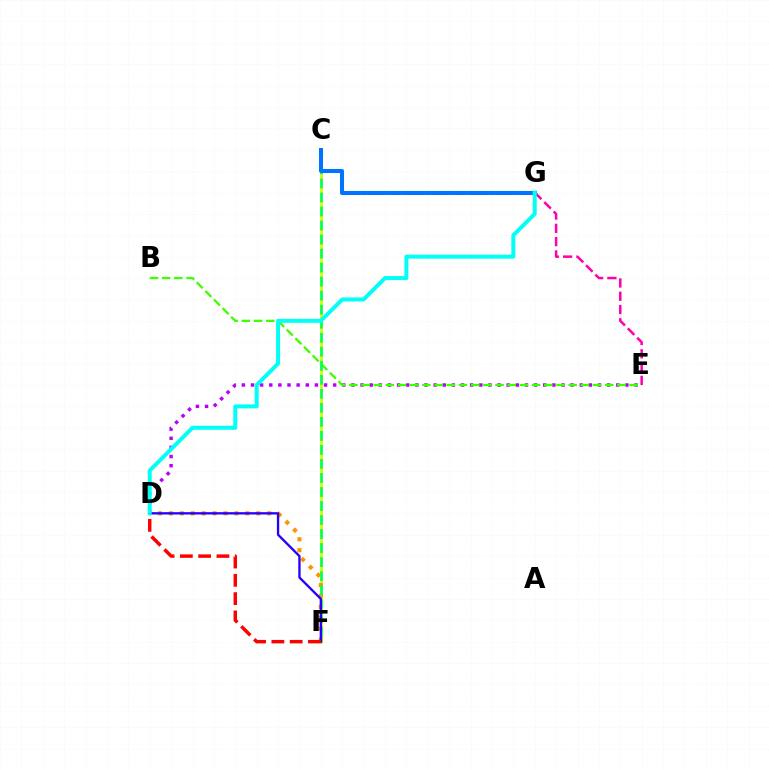{('C', 'F'): [{'color': '#d1ff00', 'line_style': 'solid', 'thickness': 2.05}, {'color': '#00ff5c', 'line_style': 'dashed', 'thickness': 1.91}], ('D', 'E'): [{'color': '#b900ff', 'line_style': 'dotted', 'thickness': 2.48}], ('D', 'F'): [{'color': '#ff9400', 'line_style': 'dotted', 'thickness': 2.97}, {'color': '#2500ff', 'line_style': 'solid', 'thickness': 1.68}, {'color': '#ff0000', 'line_style': 'dashed', 'thickness': 2.48}], ('B', 'E'): [{'color': '#3dff00', 'line_style': 'dashed', 'thickness': 1.66}], ('E', 'G'): [{'color': '#ff00ac', 'line_style': 'dashed', 'thickness': 1.8}], ('C', 'G'): [{'color': '#0074ff', 'line_style': 'solid', 'thickness': 2.91}], ('D', 'G'): [{'color': '#00fff6', 'line_style': 'solid', 'thickness': 2.86}]}